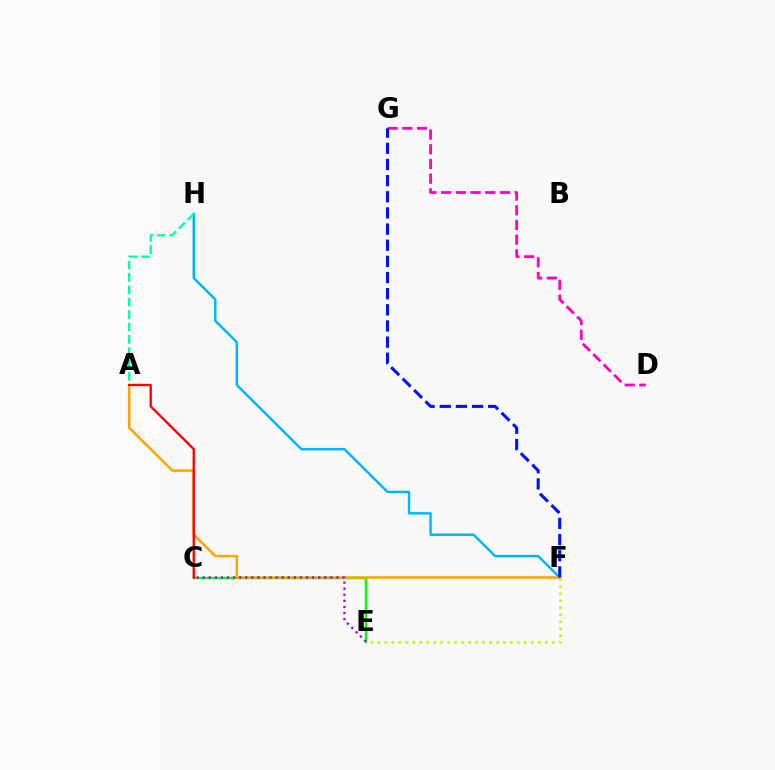{('F', 'H'): [{'color': '#00b5ff', 'line_style': 'solid', 'thickness': 1.75}], ('C', 'E'): [{'color': '#08ff00', 'line_style': 'solid', 'thickness': 1.76}, {'color': '#9b00ff', 'line_style': 'dotted', 'thickness': 1.65}], ('A', 'H'): [{'color': '#00ff9d', 'line_style': 'dashed', 'thickness': 1.68}], ('A', 'F'): [{'color': '#ffa500', 'line_style': 'solid', 'thickness': 1.81}], ('A', 'C'): [{'color': '#ff0000', 'line_style': 'solid', 'thickness': 1.68}], ('E', 'F'): [{'color': '#b3ff00', 'line_style': 'dotted', 'thickness': 1.9}], ('D', 'G'): [{'color': '#ff00bd', 'line_style': 'dashed', 'thickness': 2.0}], ('F', 'G'): [{'color': '#0010ff', 'line_style': 'dashed', 'thickness': 2.19}]}